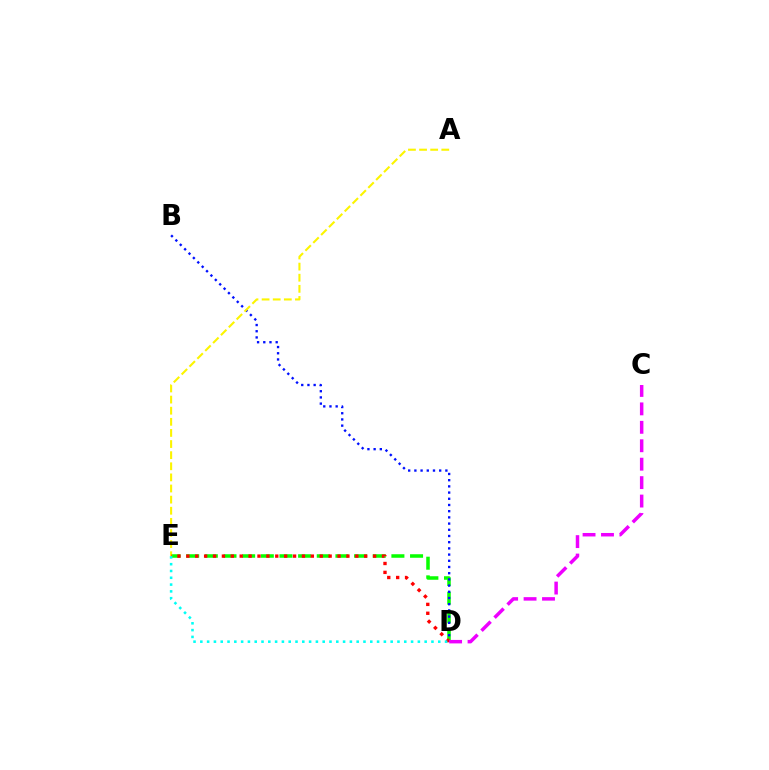{('D', 'E'): [{'color': '#08ff00', 'line_style': 'dashed', 'thickness': 2.53}, {'color': '#ff0000', 'line_style': 'dotted', 'thickness': 2.42}, {'color': '#00fff6', 'line_style': 'dotted', 'thickness': 1.85}], ('B', 'D'): [{'color': '#0010ff', 'line_style': 'dotted', 'thickness': 1.68}], ('A', 'E'): [{'color': '#fcf500', 'line_style': 'dashed', 'thickness': 1.51}], ('C', 'D'): [{'color': '#ee00ff', 'line_style': 'dashed', 'thickness': 2.5}]}